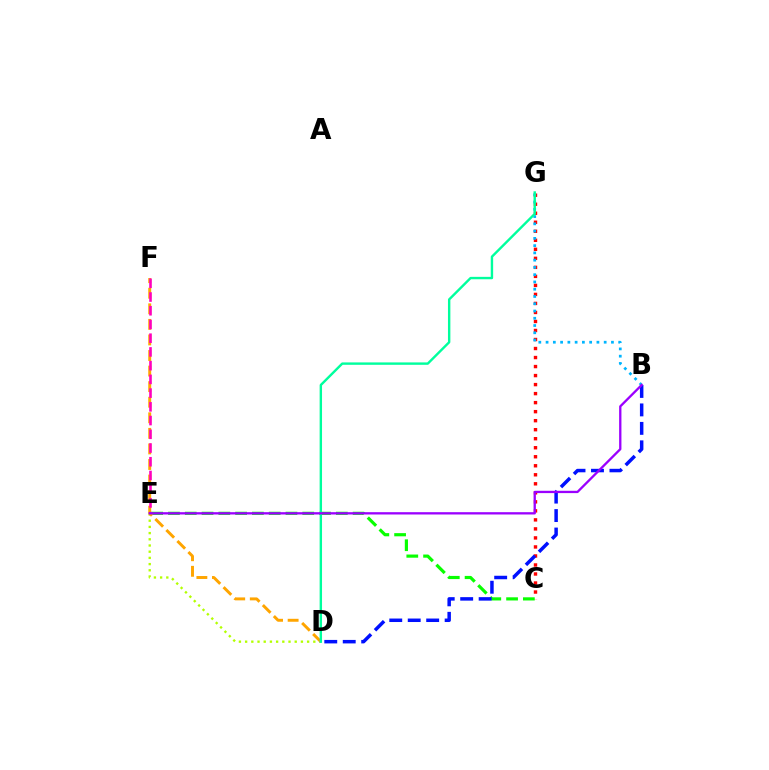{('C', 'G'): [{'color': '#ff0000', 'line_style': 'dotted', 'thickness': 2.45}], ('B', 'G'): [{'color': '#00b5ff', 'line_style': 'dotted', 'thickness': 1.97}], ('C', 'E'): [{'color': '#08ff00', 'line_style': 'dashed', 'thickness': 2.28}], ('D', 'E'): [{'color': '#b3ff00', 'line_style': 'dotted', 'thickness': 1.68}], ('B', 'D'): [{'color': '#0010ff', 'line_style': 'dashed', 'thickness': 2.51}], ('D', 'F'): [{'color': '#ffa500', 'line_style': 'dashed', 'thickness': 2.11}], ('D', 'G'): [{'color': '#00ff9d', 'line_style': 'solid', 'thickness': 1.73}], ('E', 'F'): [{'color': '#ff00bd', 'line_style': 'dashed', 'thickness': 1.86}], ('B', 'E'): [{'color': '#9b00ff', 'line_style': 'solid', 'thickness': 1.66}]}